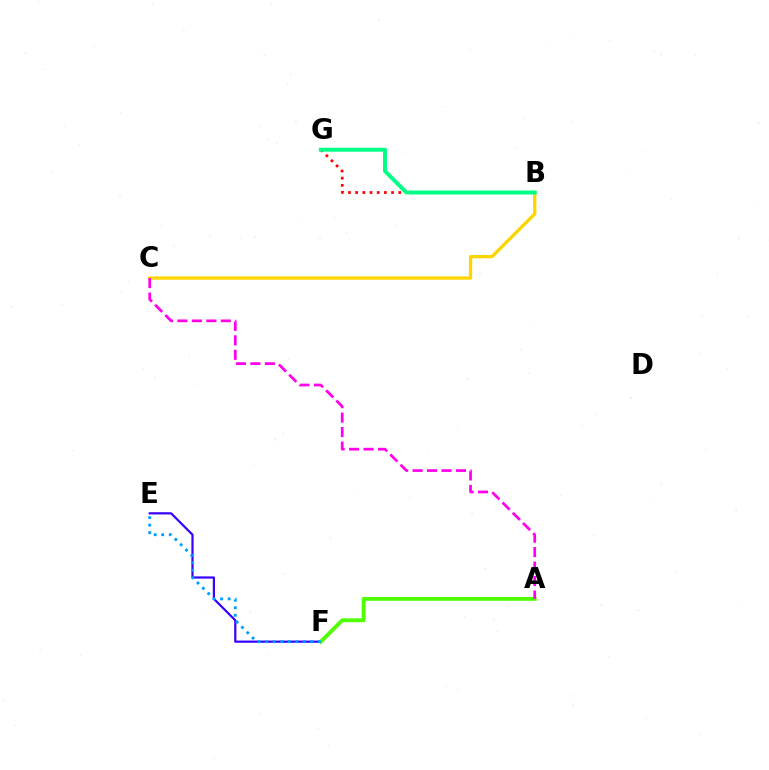{('E', 'F'): [{'color': '#3700ff', 'line_style': 'solid', 'thickness': 1.59}, {'color': '#009eff', 'line_style': 'dotted', 'thickness': 2.05}], ('A', 'F'): [{'color': '#4fff00', 'line_style': 'solid', 'thickness': 2.78}], ('B', 'G'): [{'color': '#ff0000', 'line_style': 'dotted', 'thickness': 1.95}, {'color': '#00ff86', 'line_style': 'solid', 'thickness': 2.85}], ('B', 'C'): [{'color': '#ffd500', 'line_style': 'solid', 'thickness': 2.38}], ('A', 'C'): [{'color': '#ff00ed', 'line_style': 'dashed', 'thickness': 1.97}]}